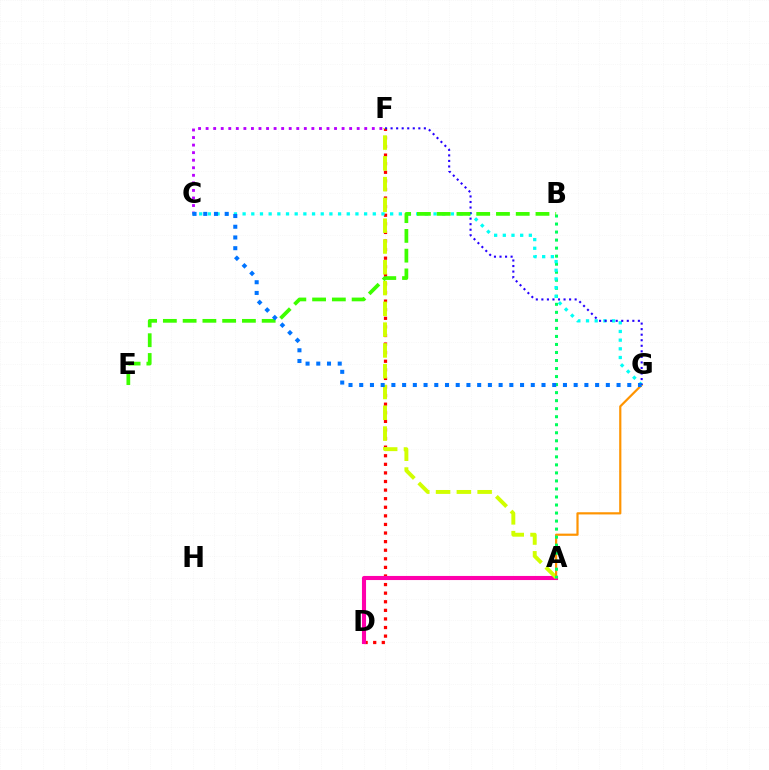{('D', 'F'): [{'color': '#ff0000', 'line_style': 'dotted', 'thickness': 2.33}], ('A', 'D'): [{'color': '#ff00ac', 'line_style': 'solid', 'thickness': 2.95}], ('A', 'F'): [{'color': '#d1ff00', 'line_style': 'dashed', 'thickness': 2.82}], ('C', 'F'): [{'color': '#b900ff', 'line_style': 'dotted', 'thickness': 2.05}], ('A', 'G'): [{'color': '#ff9400', 'line_style': 'solid', 'thickness': 1.58}], ('A', 'B'): [{'color': '#00ff5c', 'line_style': 'dotted', 'thickness': 2.18}], ('C', 'G'): [{'color': '#00fff6', 'line_style': 'dotted', 'thickness': 2.36}, {'color': '#0074ff', 'line_style': 'dotted', 'thickness': 2.91}], ('F', 'G'): [{'color': '#2500ff', 'line_style': 'dotted', 'thickness': 1.51}], ('B', 'E'): [{'color': '#3dff00', 'line_style': 'dashed', 'thickness': 2.68}]}